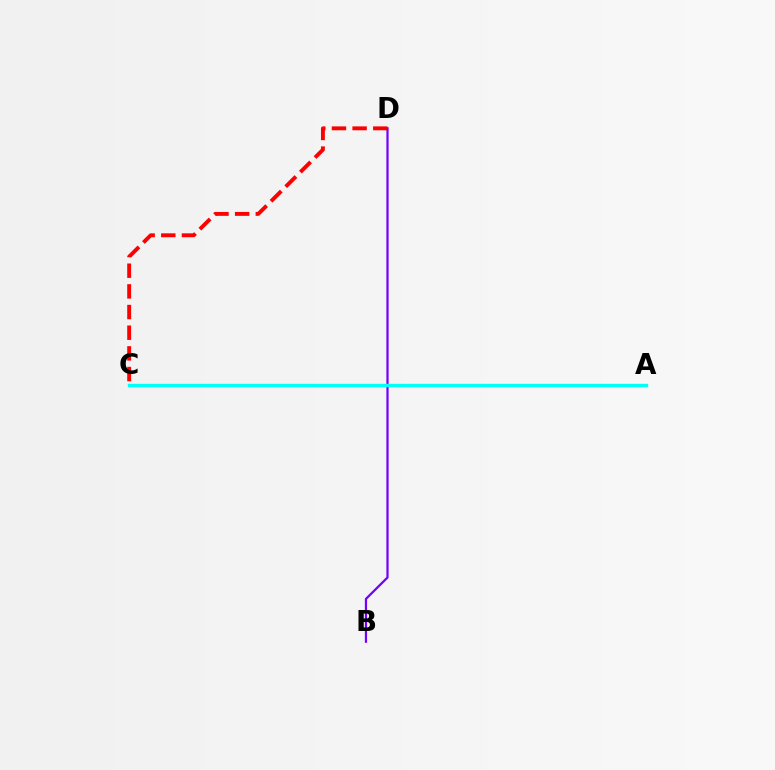{('A', 'C'): [{'color': '#84ff00', 'line_style': 'dotted', 'thickness': 1.98}, {'color': '#00fff6', 'line_style': 'solid', 'thickness': 2.44}], ('B', 'D'): [{'color': '#7200ff', 'line_style': 'solid', 'thickness': 1.61}], ('C', 'D'): [{'color': '#ff0000', 'line_style': 'dashed', 'thickness': 2.81}]}